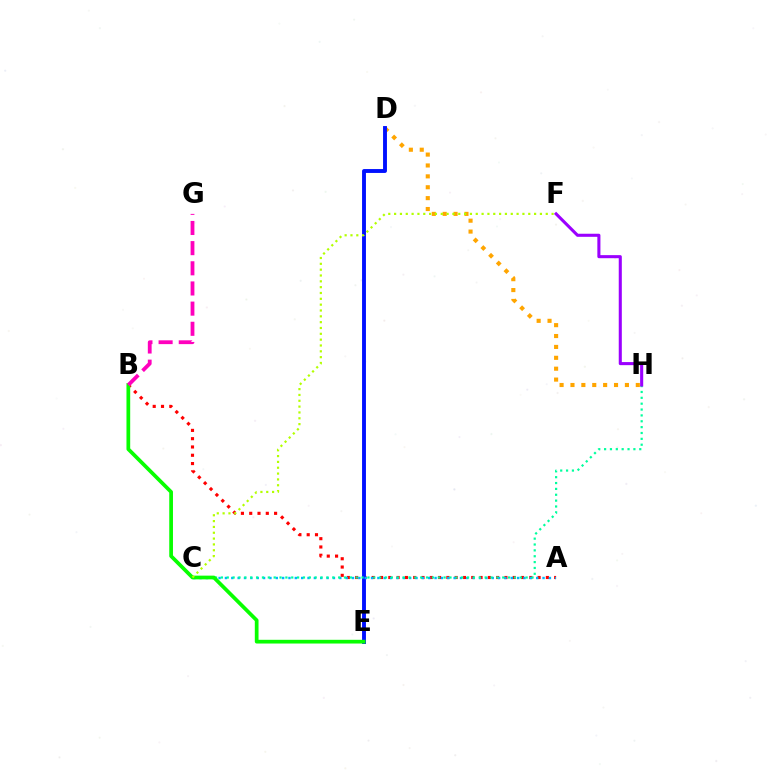{('D', 'H'): [{'color': '#ffa500', 'line_style': 'dotted', 'thickness': 2.96}], ('A', 'B'): [{'color': '#ff0000', 'line_style': 'dotted', 'thickness': 2.25}], ('D', 'E'): [{'color': '#0010ff', 'line_style': 'solid', 'thickness': 2.8}], ('A', 'C'): [{'color': '#00b5ff', 'line_style': 'dotted', 'thickness': 1.73}], ('C', 'H'): [{'color': '#00ff9d', 'line_style': 'dotted', 'thickness': 1.59}], ('B', 'E'): [{'color': '#08ff00', 'line_style': 'solid', 'thickness': 2.68}], ('C', 'F'): [{'color': '#b3ff00', 'line_style': 'dotted', 'thickness': 1.58}], ('F', 'H'): [{'color': '#9b00ff', 'line_style': 'solid', 'thickness': 2.21}], ('B', 'G'): [{'color': '#ff00bd', 'line_style': 'dashed', 'thickness': 2.74}]}